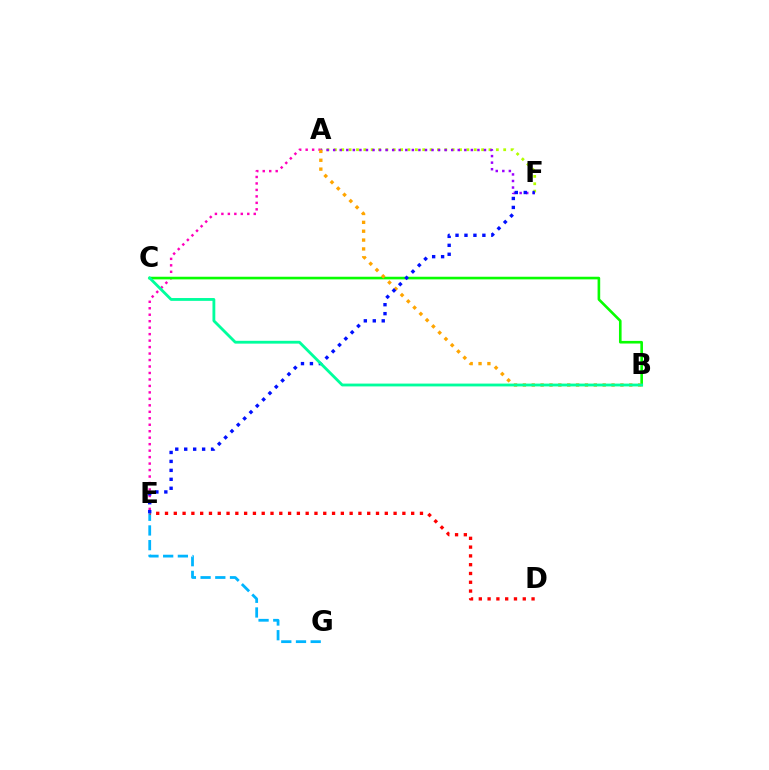{('A', 'F'): [{'color': '#b3ff00', 'line_style': 'dotted', 'thickness': 2.0}, {'color': '#9b00ff', 'line_style': 'dotted', 'thickness': 1.78}], ('E', 'G'): [{'color': '#00b5ff', 'line_style': 'dashed', 'thickness': 2.0}], ('A', 'E'): [{'color': '#ff00bd', 'line_style': 'dotted', 'thickness': 1.76}], ('D', 'E'): [{'color': '#ff0000', 'line_style': 'dotted', 'thickness': 2.39}], ('B', 'C'): [{'color': '#08ff00', 'line_style': 'solid', 'thickness': 1.89}, {'color': '#00ff9d', 'line_style': 'solid', 'thickness': 2.03}], ('A', 'B'): [{'color': '#ffa500', 'line_style': 'dotted', 'thickness': 2.41}], ('E', 'F'): [{'color': '#0010ff', 'line_style': 'dotted', 'thickness': 2.43}]}